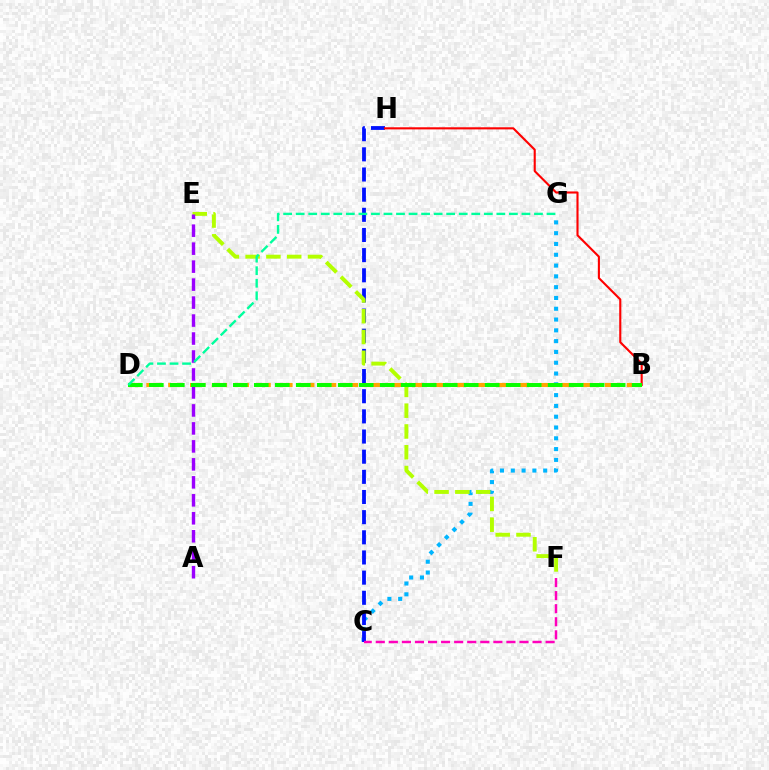{('C', 'G'): [{'color': '#00b5ff', 'line_style': 'dotted', 'thickness': 2.93}], ('C', 'H'): [{'color': '#0010ff', 'line_style': 'dashed', 'thickness': 2.74}], ('B', 'D'): [{'color': '#ffa500', 'line_style': 'dashed', 'thickness': 2.97}, {'color': '#08ff00', 'line_style': 'dashed', 'thickness': 2.85}], ('C', 'F'): [{'color': '#ff00bd', 'line_style': 'dashed', 'thickness': 1.77}], ('E', 'F'): [{'color': '#b3ff00', 'line_style': 'dashed', 'thickness': 2.82}], ('A', 'E'): [{'color': '#9b00ff', 'line_style': 'dashed', 'thickness': 2.44}], ('B', 'H'): [{'color': '#ff0000', 'line_style': 'solid', 'thickness': 1.52}], ('D', 'G'): [{'color': '#00ff9d', 'line_style': 'dashed', 'thickness': 1.7}]}